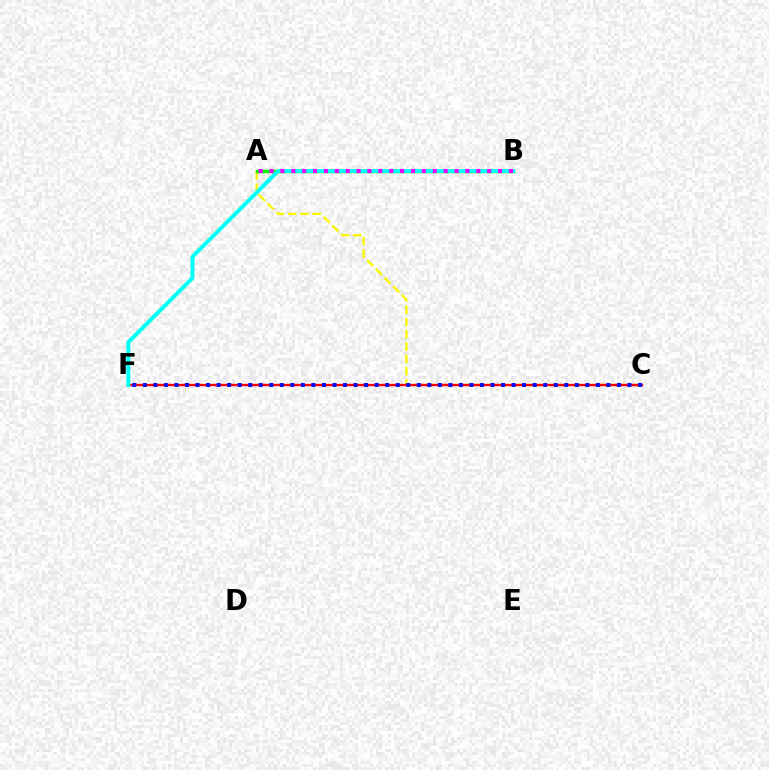{('A', 'C'): [{'color': '#fcf500', 'line_style': 'dashed', 'thickness': 1.67}], ('C', 'F'): [{'color': '#ff0000', 'line_style': 'solid', 'thickness': 1.68}, {'color': '#0010ff', 'line_style': 'dotted', 'thickness': 2.86}], ('A', 'B'): [{'color': '#08ff00', 'line_style': 'solid', 'thickness': 2.48}, {'color': '#ee00ff', 'line_style': 'dotted', 'thickness': 2.96}], ('B', 'F'): [{'color': '#00fff6', 'line_style': 'solid', 'thickness': 2.84}]}